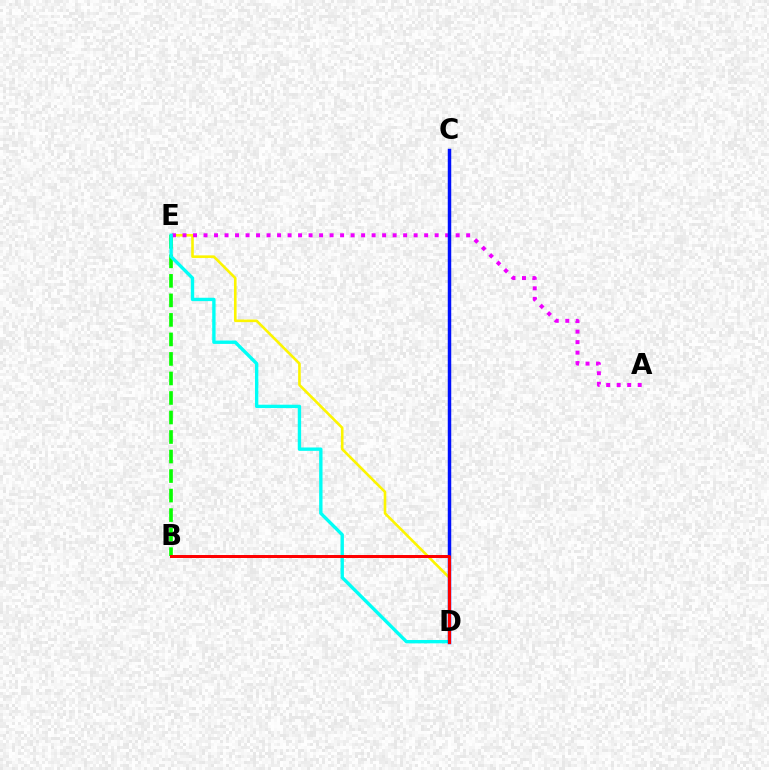{('D', 'E'): [{'color': '#fcf500', 'line_style': 'solid', 'thickness': 1.88}, {'color': '#00fff6', 'line_style': 'solid', 'thickness': 2.42}], ('B', 'E'): [{'color': '#08ff00', 'line_style': 'dashed', 'thickness': 2.65}], ('A', 'E'): [{'color': '#ee00ff', 'line_style': 'dotted', 'thickness': 2.85}], ('C', 'D'): [{'color': '#0010ff', 'line_style': 'solid', 'thickness': 2.5}], ('B', 'D'): [{'color': '#ff0000', 'line_style': 'solid', 'thickness': 2.15}]}